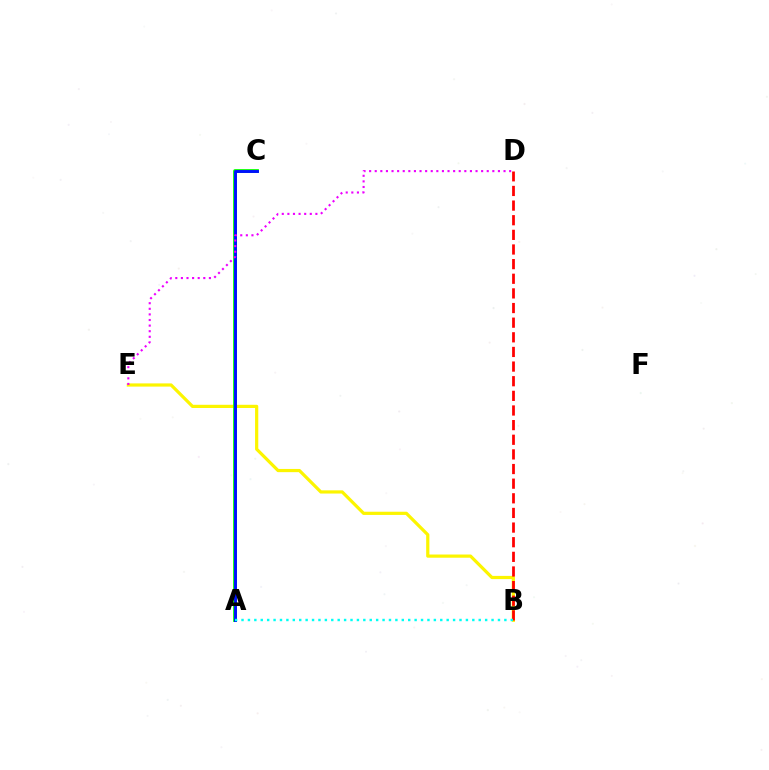{('B', 'E'): [{'color': '#fcf500', 'line_style': 'solid', 'thickness': 2.31}], ('A', 'C'): [{'color': '#08ff00', 'line_style': 'solid', 'thickness': 2.72}, {'color': '#0010ff', 'line_style': 'solid', 'thickness': 2.09}], ('B', 'D'): [{'color': '#ff0000', 'line_style': 'dashed', 'thickness': 1.99}], ('A', 'B'): [{'color': '#00fff6', 'line_style': 'dotted', 'thickness': 1.74}], ('D', 'E'): [{'color': '#ee00ff', 'line_style': 'dotted', 'thickness': 1.52}]}